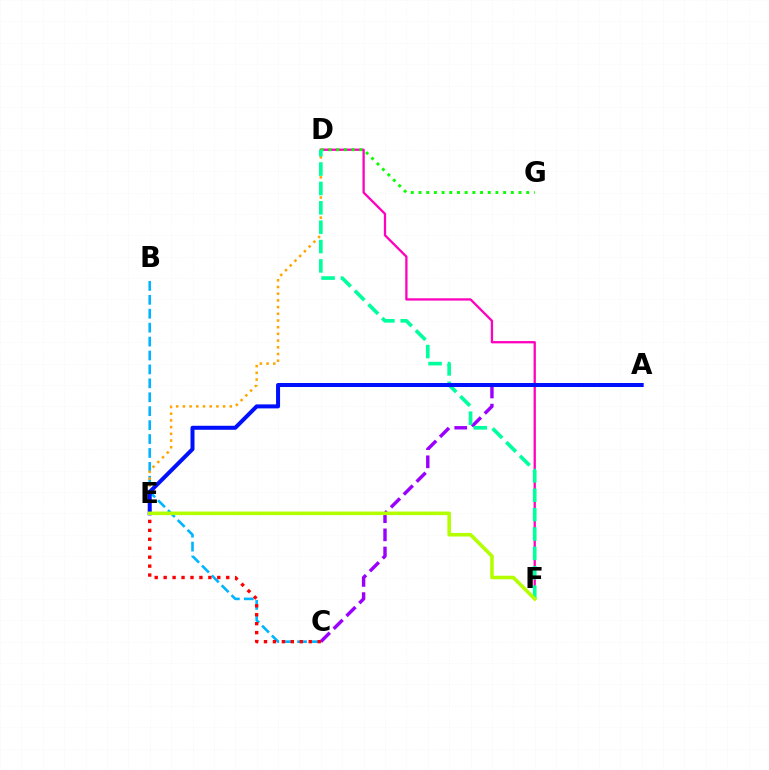{('B', 'C'): [{'color': '#00b5ff', 'line_style': 'dashed', 'thickness': 1.89}], ('D', 'F'): [{'color': '#ff00bd', 'line_style': 'solid', 'thickness': 1.65}, {'color': '#00ff9d', 'line_style': 'dashed', 'thickness': 2.63}], ('A', 'C'): [{'color': '#9b00ff', 'line_style': 'dashed', 'thickness': 2.47}], ('C', 'E'): [{'color': '#ff0000', 'line_style': 'dotted', 'thickness': 2.43}], ('D', 'G'): [{'color': '#08ff00', 'line_style': 'dotted', 'thickness': 2.09}], ('D', 'E'): [{'color': '#ffa500', 'line_style': 'dotted', 'thickness': 1.82}], ('A', 'E'): [{'color': '#0010ff', 'line_style': 'solid', 'thickness': 2.89}], ('E', 'F'): [{'color': '#b3ff00', 'line_style': 'solid', 'thickness': 2.58}]}